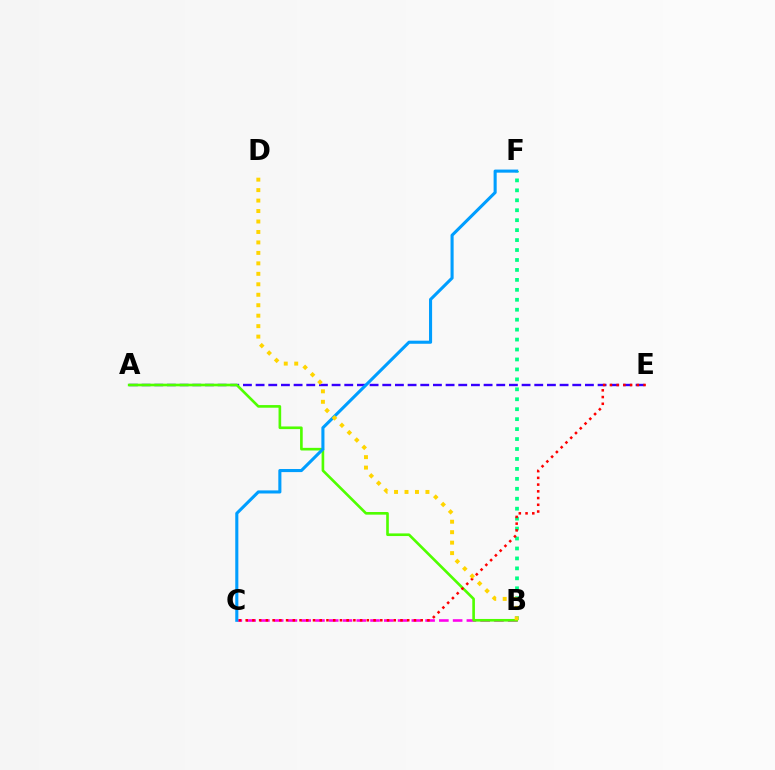{('B', 'F'): [{'color': '#00ff86', 'line_style': 'dotted', 'thickness': 2.7}], ('A', 'E'): [{'color': '#3700ff', 'line_style': 'dashed', 'thickness': 1.72}], ('B', 'C'): [{'color': '#ff00ed', 'line_style': 'dashed', 'thickness': 1.87}], ('A', 'B'): [{'color': '#4fff00', 'line_style': 'solid', 'thickness': 1.9}], ('C', 'F'): [{'color': '#009eff', 'line_style': 'solid', 'thickness': 2.22}], ('C', 'E'): [{'color': '#ff0000', 'line_style': 'dotted', 'thickness': 1.83}], ('B', 'D'): [{'color': '#ffd500', 'line_style': 'dotted', 'thickness': 2.84}]}